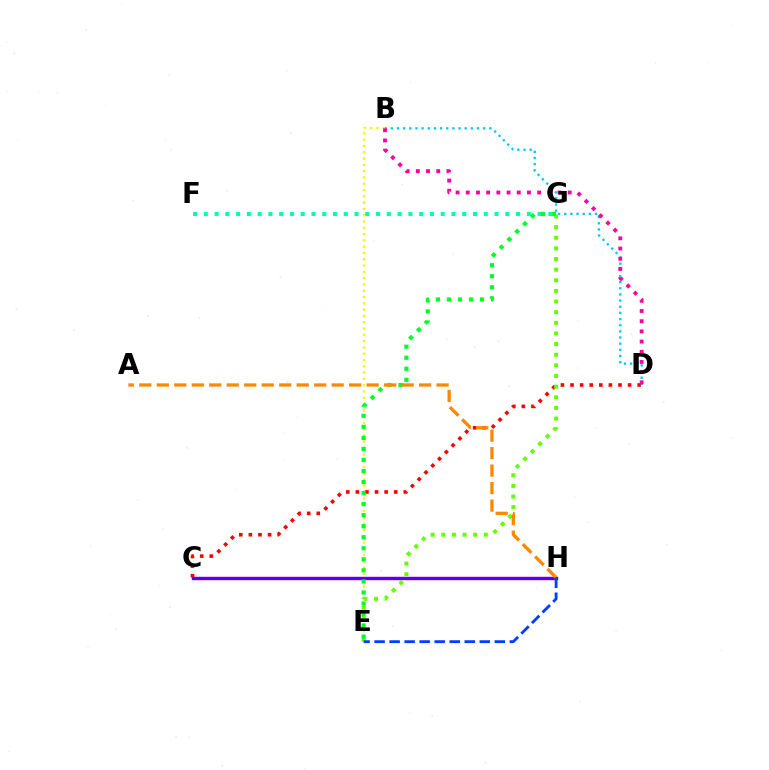{('C', 'H'): [{'color': '#d600ff', 'line_style': 'solid', 'thickness': 2.43}, {'color': '#4f00ff', 'line_style': 'solid', 'thickness': 2.24}], ('B', 'E'): [{'color': '#eeff00', 'line_style': 'dotted', 'thickness': 1.71}], ('C', 'D'): [{'color': '#ff0000', 'line_style': 'dotted', 'thickness': 2.61}], ('F', 'G'): [{'color': '#00ffaf', 'line_style': 'dotted', 'thickness': 2.93}], ('B', 'D'): [{'color': '#00c7ff', 'line_style': 'dotted', 'thickness': 1.67}, {'color': '#ff00a0', 'line_style': 'dotted', 'thickness': 2.77}], ('E', 'G'): [{'color': '#66ff00', 'line_style': 'dotted', 'thickness': 2.89}, {'color': '#00ff27', 'line_style': 'dotted', 'thickness': 3.0}], ('A', 'H'): [{'color': '#ff8800', 'line_style': 'dashed', 'thickness': 2.38}], ('E', 'H'): [{'color': '#003fff', 'line_style': 'dashed', 'thickness': 2.04}]}